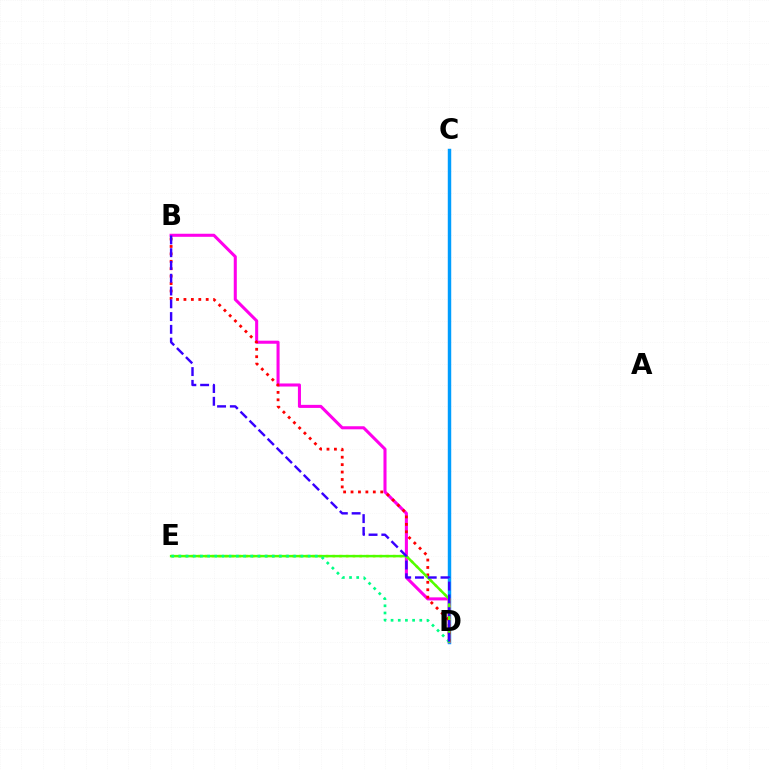{('C', 'D'): [{'color': '#009eff', 'line_style': 'solid', 'thickness': 2.48}], ('B', 'D'): [{'color': '#ff00ed', 'line_style': 'solid', 'thickness': 2.2}, {'color': '#ff0000', 'line_style': 'dotted', 'thickness': 2.02}, {'color': '#3700ff', 'line_style': 'dashed', 'thickness': 1.74}], ('D', 'E'): [{'color': '#ffd500', 'line_style': 'dotted', 'thickness': 1.82}, {'color': '#4fff00', 'line_style': 'solid', 'thickness': 1.78}, {'color': '#00ff86', 'line_style': 'dotted', 'thickness': 1.95}]}